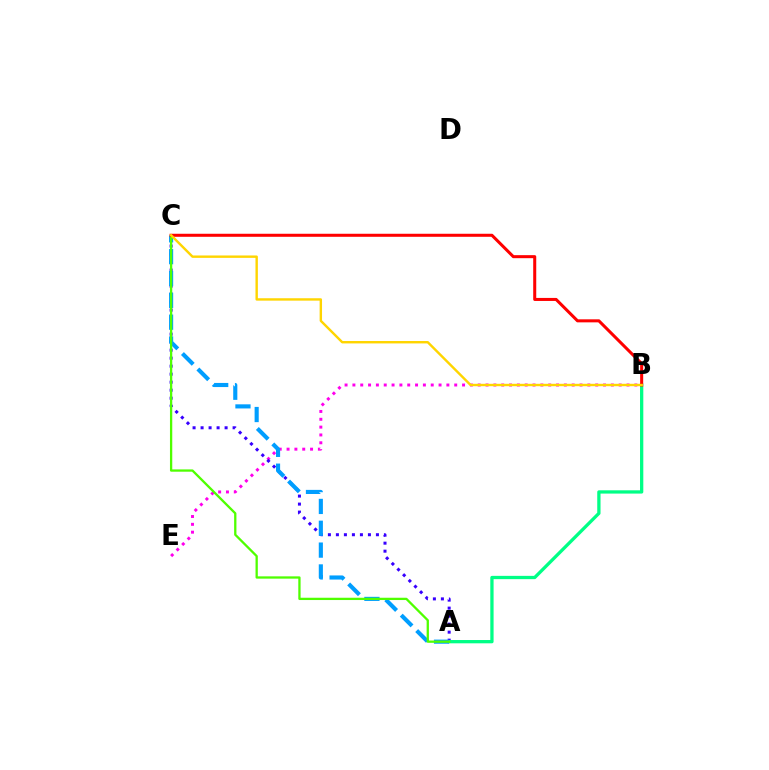{('B', 'E'): [{'color': '#ff00ed', 'line_style': 'dotted', 'thickness': 2.13}], ('A', 'C'): [{'color': '#3700ff', 'line_style': 'dotted', 'thickness': 2.18}, {'color': '#009eff', 'line_style': 'dashed', 'thickness': 2.97}, {'color': '#4fff00', 'line_style': 'solid', 'thickness': 1.65}], ('A', 'B'): [{'color': '#00ff86', 'line_style': 'solid', 'thickness': 2.36}], ('B', 'C'): [{'color': '#ff0000', 'line_style': 'solid', 'thickness': 2.19}, {'color': '#ffd500', 'line_style': 'solid', 'thickness': 1.73}]}